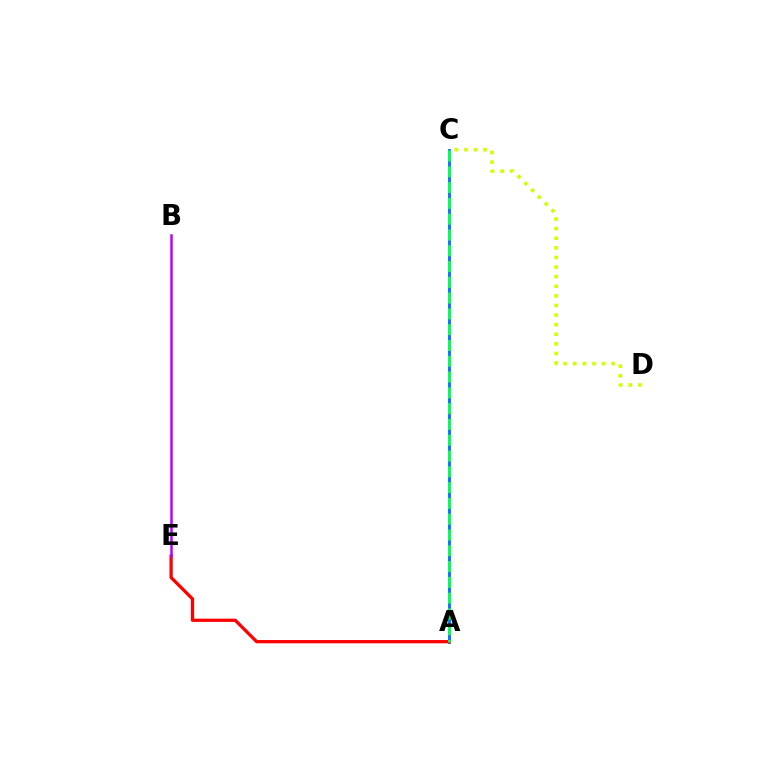{('A', 'C'): [{'color': '#0074ff', 'line_style': 'solid', 'thickness': 2.05}, {'color': '#00ff5c', 'line_style': 'dashed', 'thickness': 2.15}], ('A', 'E'): [{'color': '#ff0000', 'line_style': 'solid', 'thickness': 2.35}], ('C', 'D'): [{'color': '#d1ff00', 'line_style': 'dotted', 'thickness': 2.61}], ('B', 'E'): [{'color': '#b900ff', 'line_style': 'solid', 'thickness': 1.8}]}